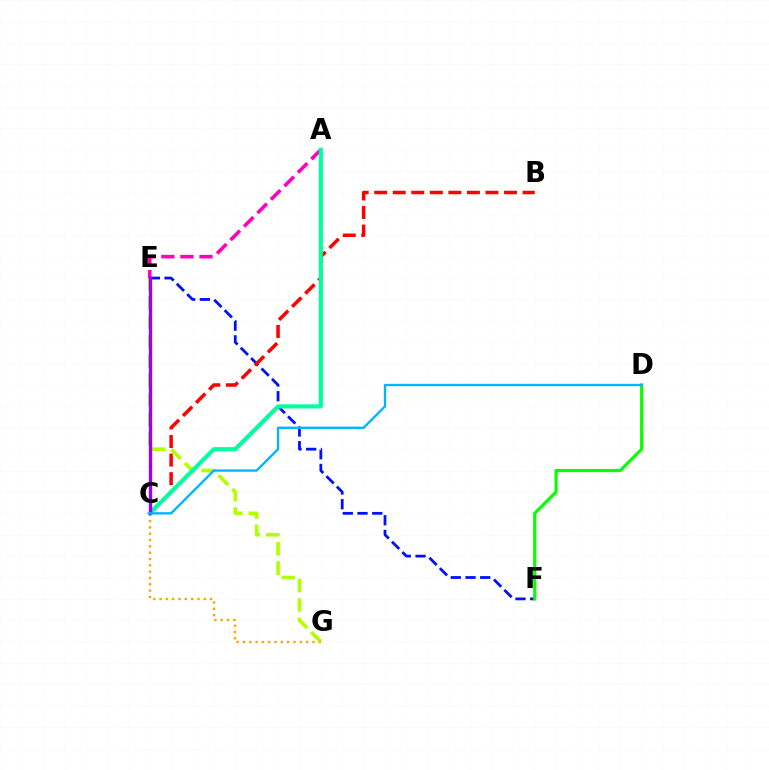{('E', 'F'): [{'color': '#0010ff', 'line_style': 'dashed', 'thickness': 2.0}], ('E', 'G'): [{'color': '#b3ff00', 'line_style': 'dashed', 'thickness': 2.64}], ('B', 'C'): [{'color': '#ff0000', 'line_style': 'dashed', 'thickness': 2.52}], ('D', 'F'): [{'color': '#08ff00', 'line_style': 'solid', 'thickness': 2.28}], ('A', 'E'): [{'color': '#ff00bd', 'line_style': 'dashed', 'thickness': 2.59}], ('A', 'C'): [{'color': '#00ff9d', 'line_style': 'solid', 'thickness': 2.95}], ('C', 'G'): [{'color': '#ffa500', 'line_style': 'dotted', 'thickness': 1.72}], ('C', 'E'): [{'color': '#9b00ff', 'line_style': 'solid', 'thickness': 2.42}], ('C', 'D'): [{'color': '#00b5ff', 'line_style': 'solid', 'thickness': 1.69}]}